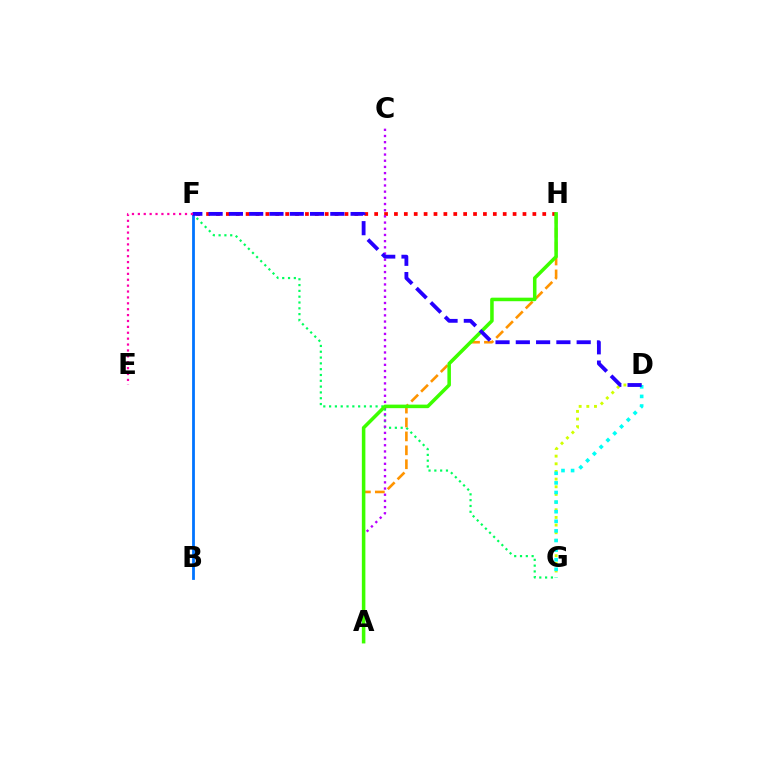{('F', 'G'): [{'color': '#00ff5c', 'line_style': 'dotted', 'thickness': 1.58}], ('D', 'G'): [{'color': '#d1ff00', 'line_style': 'dotted', 'thickness': 2.08}, {'color': '#00fff6', 'line_style': 'dotted', 'thickness': 2.61}], ('F', 'H'): [{'color': '#ff0000', 'line_style': 'dotted', 'thickness': 2.69}], ('A', 'H'): [{'color': '#ff9400', 'line_style': 'dashed', 'thickness': 1.89}, {'color': '#3dff00', 'line_style': 'solid', 'thickness': 2.55}], ('B', 'F'): [{'color': '#0074ff', 'line_style': 'solid', 'thickness': 2.01}], ('A', 'C'): [{'color': '#b900ff', 'line_style': 'dotted', 'thickness': 1.68}], ('D', 'F'): [{'color': '#2500ff', 'line_style': 'dashed', 'thickness': 2.76}], ('E', 'F'): [{'color': '#ff00ac', 'line_style': 'dotted', 'thickness': 1.6}]}